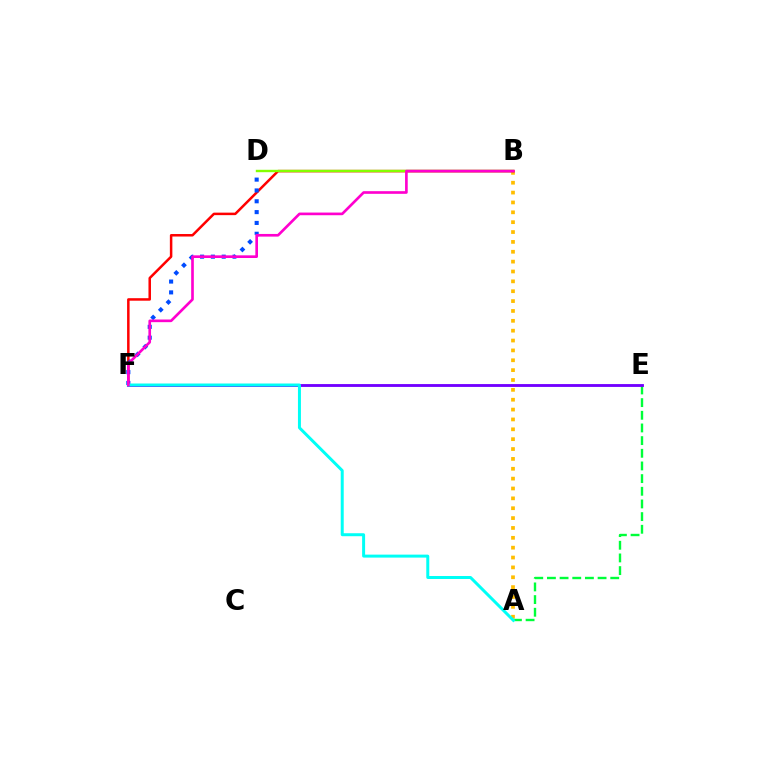{('A', 'B'): [{'color': '#ffbd00', 'line_style': 'dotted', 'thickness': 2.68}], ('B', 'F'): [{'color': '#ff0000', 'line_style': 'solid', 'thickness': 1.8}, {'color': '#ff00cf', 'line_style': 'solid', 'thickness': 1.91}], ('B', 'D'): [{'color': '#84ff00', 'line_style': 'solid', 'thickness': 1.73}], ('A', 'E'): [{'color': '#00ff39', 'line_style': 'dashed', 'thickness': 1.72}], ('D', 'F'): [{'color': '#004bff', 'line_style': 'dotted', 'thickness': 2.94}], ('E', 'F'): [{'color': '#7200ff', 'line_style': 'solid', 'thickness': 2.05}], ('A', 'F'): [{'color': '#00fff6', 'line_style': 'solid', 'thickness': 2.15}]}